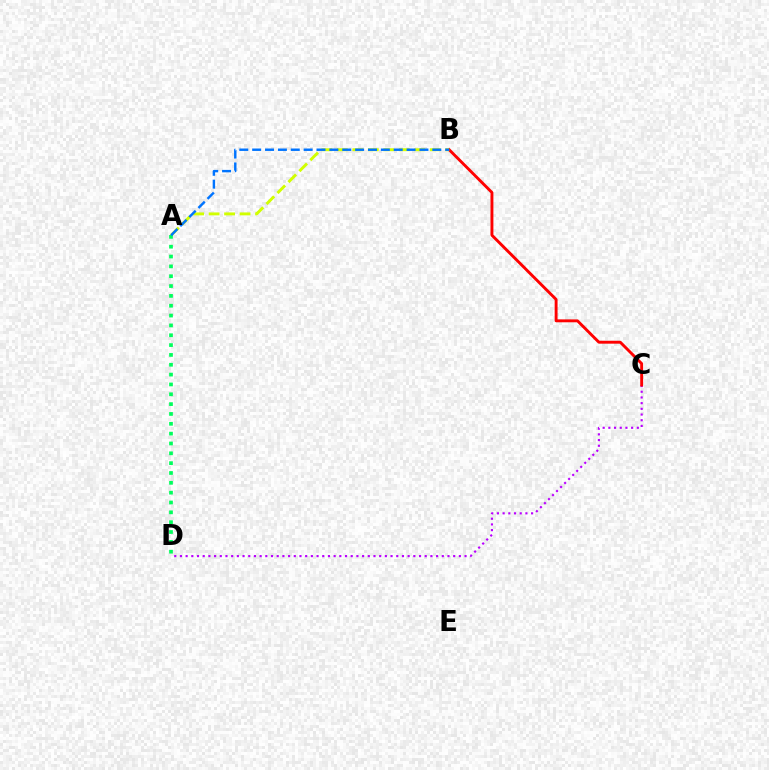{('C', 'D'): [{'color': '#b900ff', 'line_style': 'dotted', 'thickness': 1.55}], ('B', 'C'): [{'color': '#ff0000', 'line_style': 'solid', 'thickness': 2.09}], ('A', 'B'): [{'color': '#d1ff00', 'line_style': 'dashed', 'thickness': 2.1}, {'color': '#0074ff', 'line_style': 'dashed', 'thickness': 1.75}], ('A', 'D'): [{'color': '#00ff5c', 'line_style': 'dotted', 'thickness': 2.67}]}